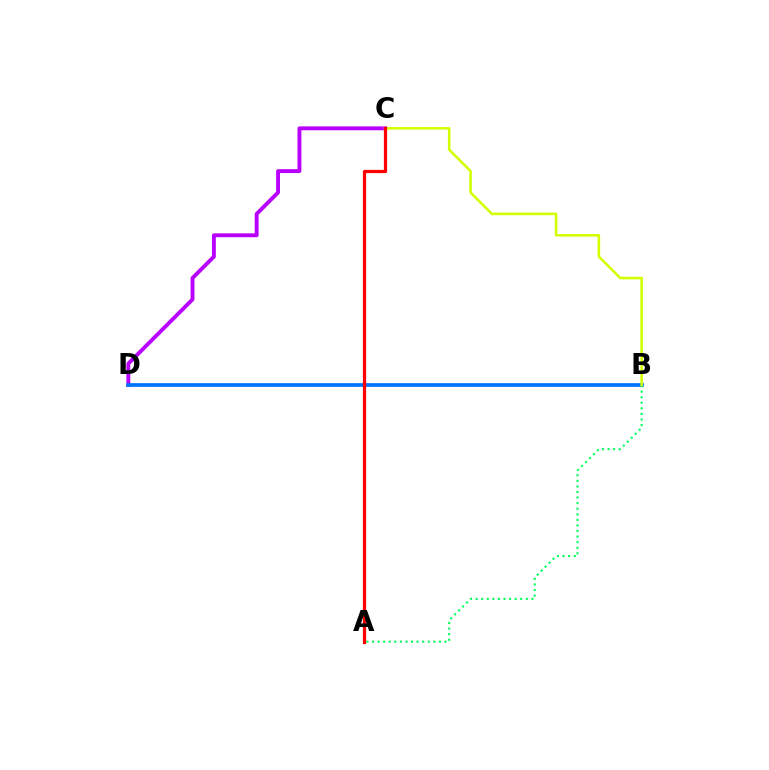{('C', 'D'): [{'color': '#b900ff', 'line_style': 'solid', 'thickness': 2.8}], ('B', 'D'): [{'color': '#0074ff', 'line_style': 'solid', 'thickness': 2.67}], ('A', 'B'): [{'color': '#00ff5c', 'line_style': 'dotted', 'thickness': 1.52}], ('B', 'C'): [{'color': '#d1ff00', 'line_style': 'solid', 'thickness': 1.84}], ('A', 'C'): [{'color': '#ff0000', 'line_style': 'solid', 'thickness': 2.33}]}